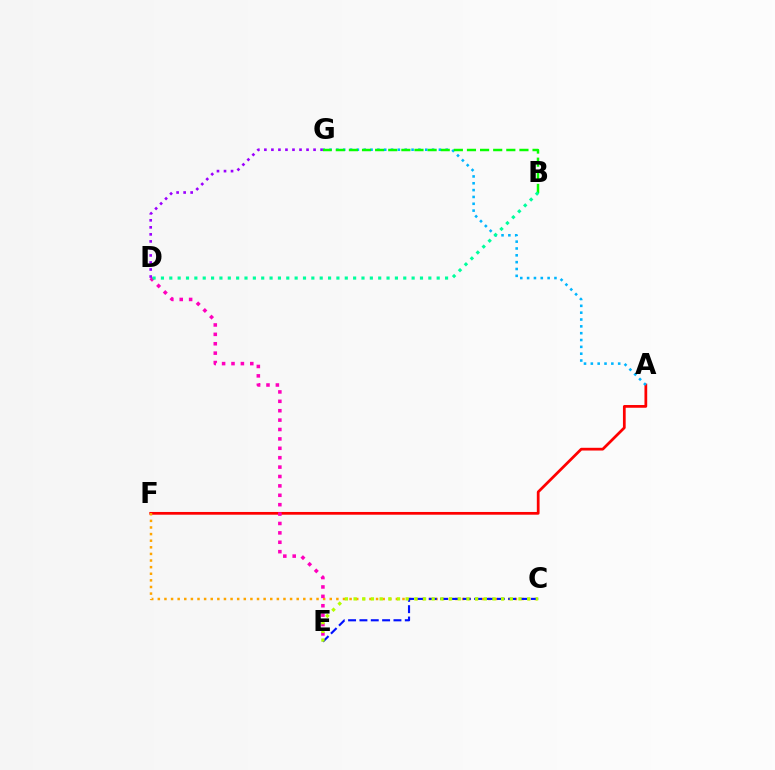{('A', 'F'): [{'color': '#ff0000', 'line_style': 'solid', 'thickness': 1.97}], ('C', 'F'): [{'color': '#ffa500', 'line_style': 'dotted', 'thickness': 1.8}], ('D', 'E'): [{'color': '#ff00bd', 'line_style': 'dotted', 'thickness': 2.55}], ('A', 'G'): [{'color': '#00b5ff', 'line_style': 'dotted', 'thickness': 1.86}], ('D', 'G'): [{'color': '#9b00ff', 'line_style': 'dotted', 'thickness': 1.91}], ('C', 'E'): [{'color': '#0010ff', 'line_style': 'dashed', 'thickness': 1.54}, {'color': '#b3ff00', 'line_style': 'dotted', 'thickness': 2.36}], ('B', 'G'): [{'color': '#08ff00', 'line_style': 'dashed', 'thickness': 1.78}], ('B', 'D'): [{'color': '#00ff9d', 'line_style': 'dotted', 'thickness': 2.27}]}